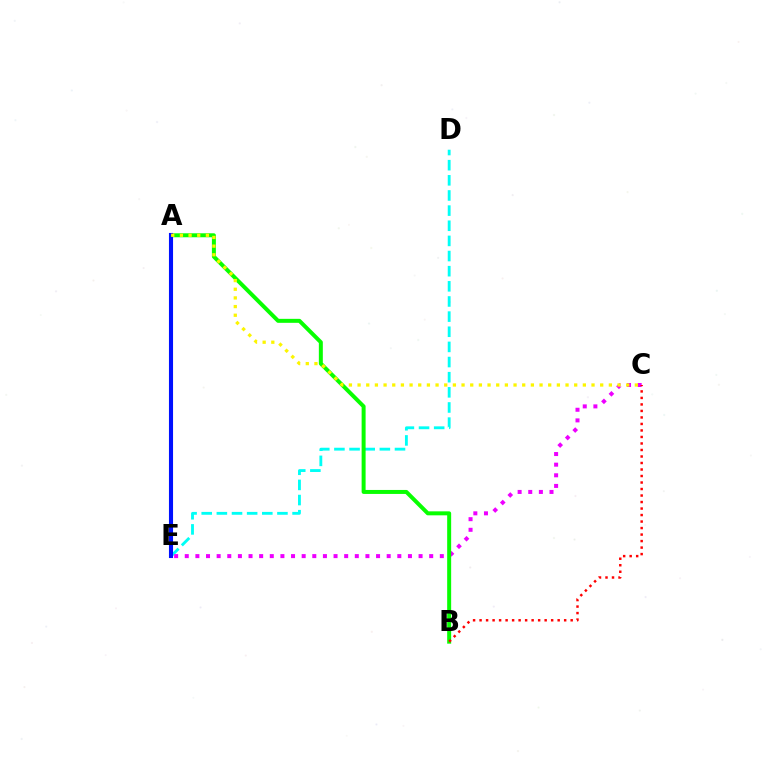{('D', 'E'): [{'color': '#00fff6', 'line_style': 'dashed', 'thickness': 2.06}], ('C', 'E'): [{'color': '#ee00ff', 'line_style': 'dotted', 'thickness': 2.89}], ('A', 'B'): [{'color': '#08ff00', 'line_style': 'solid', 'thickness': 2.87}], ('A', 'E'): [{'color': '#0010ff', 'line_style': 'solid', 'thickness': 2.95}], ('A', 'C'): [{'color': '#fcf500', 'line_style': 'dotted', 'thickness': 2.35}], ('B', 'C'): [{'color': '#ff0000', 'line_style': 'dotted', 'thickness': 1.77}]}